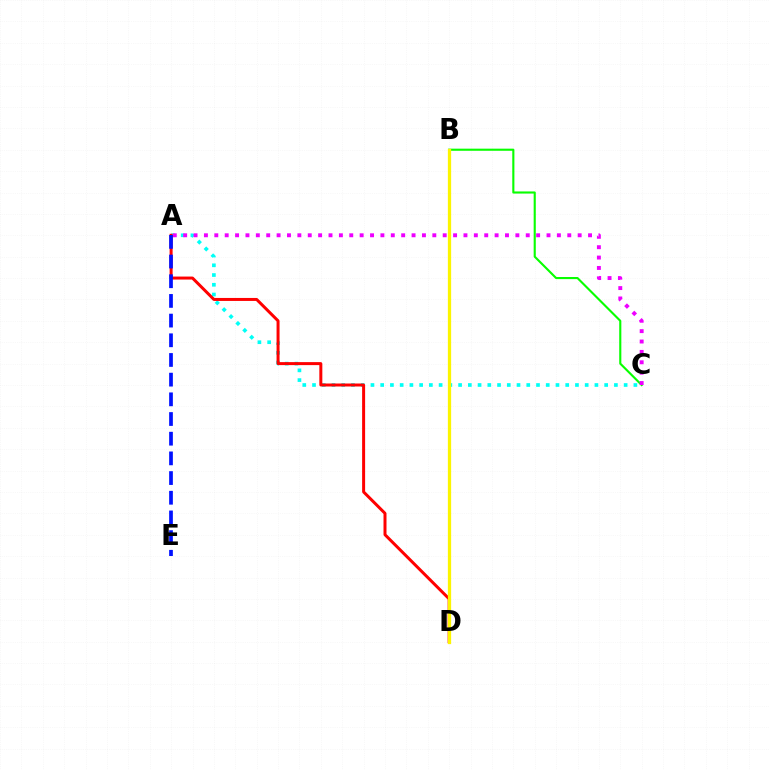{('A', 'C'): [{'color': '#00fff6', 'line_style': 'dotted', 'thickness': 2.65}, {'color': '#ee00ff', 'line_style': 'dotted', 'thickness': 2.82}], ('B', 'C'): [{'color': '#08ff00', 'line_style': 'solid', 'thickness': 1.53}], ('A', 'D'): [{'color': '#ff0000', 'line_style': 'solid', 'thickness': 2.16}], ('A', 'E'): [{'color': '#0010ff', 'line_style': 'dashed', 'thickness': 2.67}], ('B', 'D'): [{'color': '#fcf500', 'line_style': 'solid', 'thickness': 2.35}]}